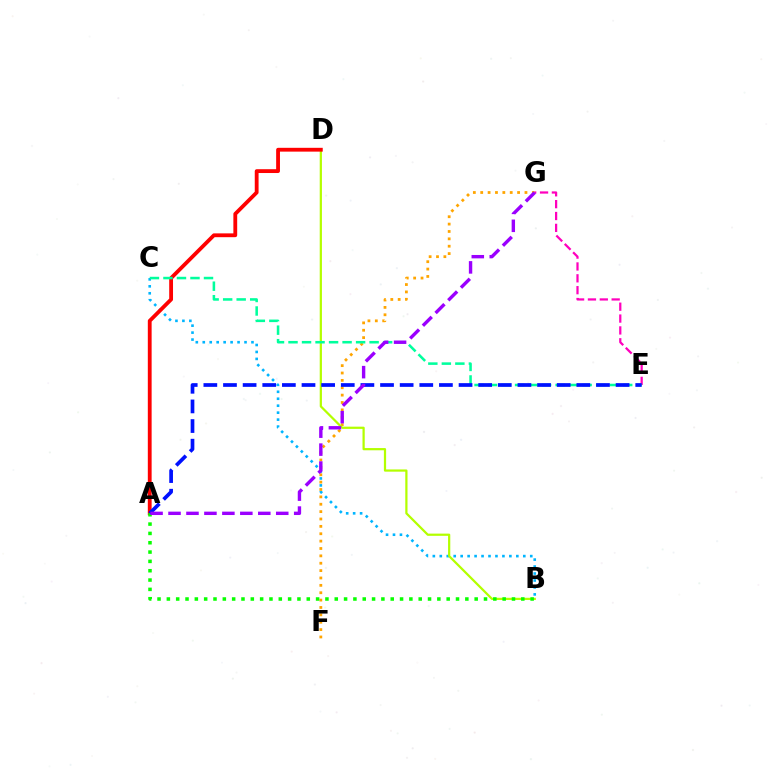{('F', 'G'): [{'color': '#ffa500', 'line_style': 'dotted', 'thickness': 2.0}], ('B', 'C'): [{'color': '#00b5ff', 'line_style': 'dotted', 'thickness': 1.89}], ('E', 'G'): [{'color': '#ff00bd', 'line_style': 'dashed', 'thickness': 1.61}], ('B', 'D'): [{'color': '#b3ff00', 'line_style': 'solid', 'thickness': 1.6}], ('A', 'D'): [{'color': '#ff0000', 'line_style': 'solid', 'thickness': 2.75}], ('C', 'E'): [{'color': '#00ff9d', 'line_style': 'dashed', 'thickness': 1.84}], ('A', 'B'): [{'color': '#08ff00', 'line_style': 'dotted', 'thickness': 2.53}], ('A', 'E'): [{'color': '#0010ff', 'line_style': 'dashed', 'thickness': 2.67}], ('A', 'G'): [{'color': '#9b00ff', 'line_style': 'dashed', 'thickness': 2.44}]}